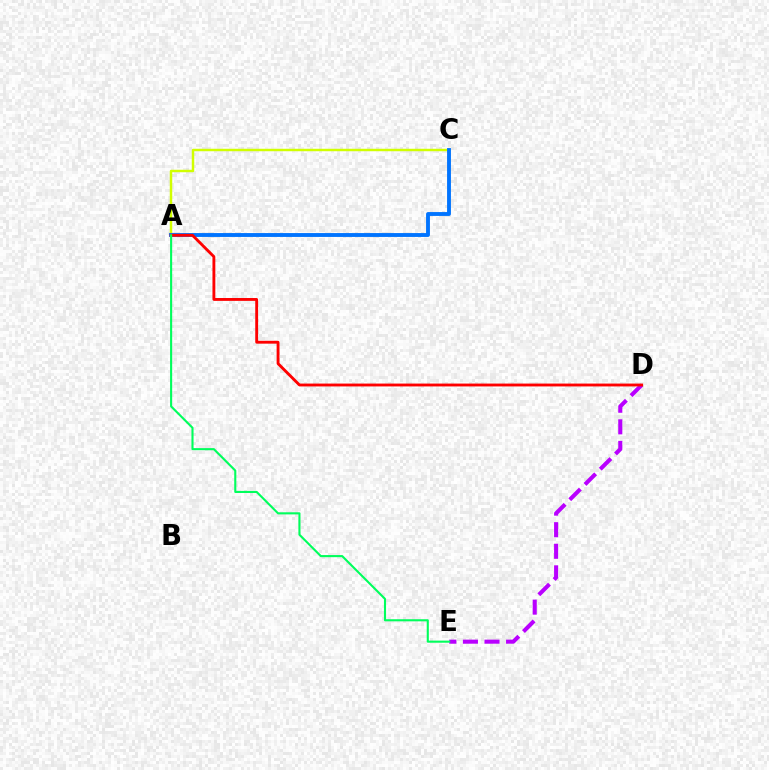{('D', 'E'): [{'color': '#b900ff', 'line_style': 'dashed', 'thickness': 2.93}], ('A', 'C'): [{'color': '#d1ff00', 'line_style': 'solid', 'thickness': 1.77}, {'color': '#0074ff', 'line_style': 'solid', 'thickness': 2.78}], ('A', 'D'): [{'color': '#ff0000', 'line_style': 'solid', 'thickness': 2.06}], ('A', 'E'): [{'color': '#00ff5c', 'line_style': 'solid', 'thickness': 1.51}]}